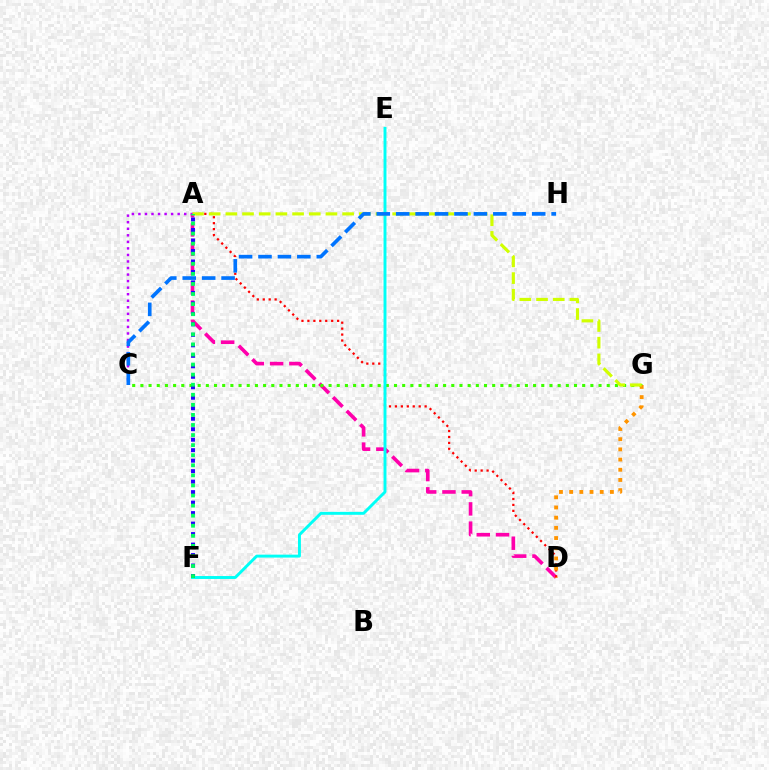{('A', 'D'): [{'color': '#ff00ac', 'line_style': 'dashed', 'thickness': 2.62}, {'color': '#ff0000', 'line_style': 'dotted', 'thickness': 1.62}], ('C', 'G'): [{'color': '#3dff00', 'line_style': 'dotted', 'thickness': 2.22}], ('D', 'G'): [{'color': '#ff9400', 'line_style': 'dotted', 'thickness': 2.77}], ('A', 'C'): [{'color': '#b900ff', 'line_style': 'dotted', 'thickness': 1.78}], ('E', 'F'): [{'color': '#00fff6', 'line_style': 'solid', 'thickness': 2.1}], ('A', 'F'): [{'color': '#2500ff', 'line_style': 'dotted', 'thickness': 2.85}, {'color': '#00ff5c', 'line_style': 'dotted', 'thickness': 2.74}], ('A', 'G'): [{'color': '#d1ff00', 'line_style': 'dashed', 'thickness': 2.27}], ('C', 'H'): [{'color': '#0074ff', 'line_style': 'dashed', 'thickness': 2.64}]}